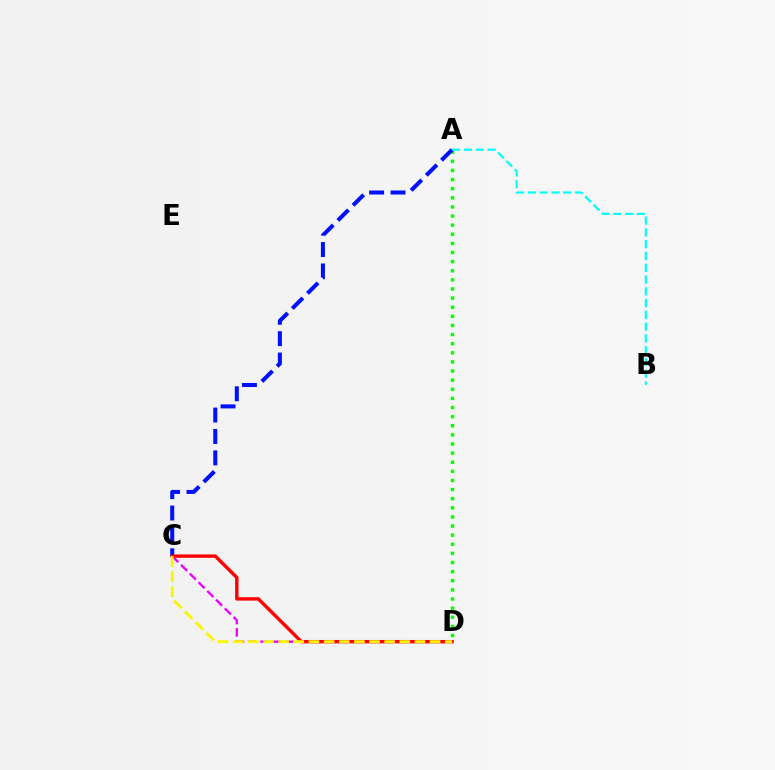{('A', 'D'): [{'color': '#08ff00', 'line_style': 'dotted', 'thickness': 2.48}], ('A', 'C'): [{'color': '#0010ff', 'line_style': 'dashed', 'thickness': 2.91}], ('A', 'B'): [{'color': '#00fff6', 'line_style': 'dashed', 'thickness': 1.6}], ('C', 'D'): [{'color': '#ee00ff', 'line_style': 'dashed', 'thickness': 1.68}, {'color': '#ff0000', 'line_style': 'solid', 'thickness': 2.44}, {'color': '#fcf500', 'line_style': 'dashed', 'thickness': 2.06}]}